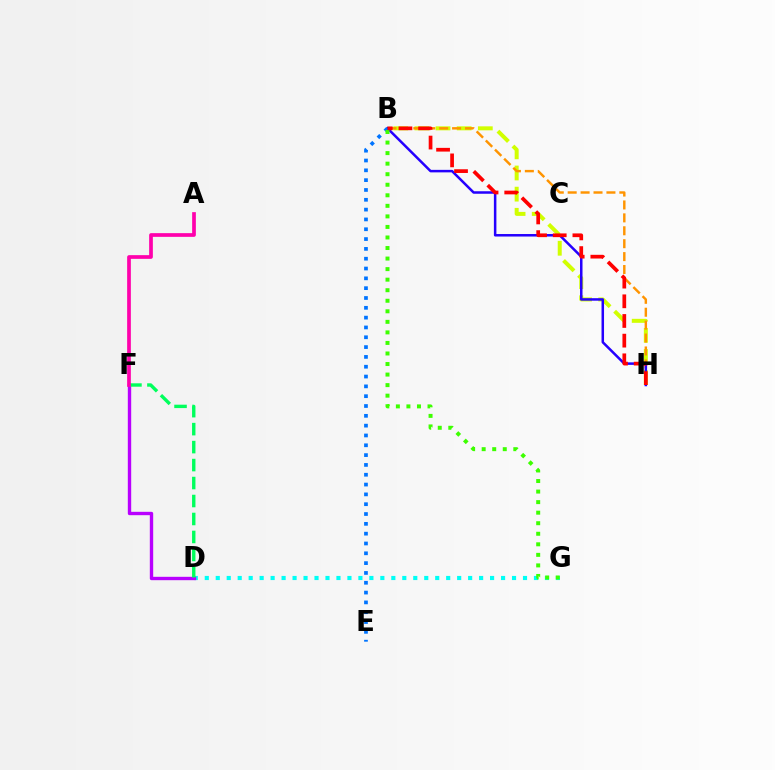{('B', 'H'): [{'color': '#d1ff00', 'line_style': 'dashed', 'thickness': 2.87}, {'color': '#ff9400', 'line_style': 'dashed', 'thickness': 1.75}, {'color': '#2500ff', 'line_style': 'solid', 'thickness': 1.81}, {'color': '#ff0000', 'line_style': 'dashed', 'thickness': 2.67}], ('D', 'G'): [{'color': '#00fff6', 'line_style': 'dotted', 'thickness': 2.98}], ('D', 'F'): [{'color': '#b900ff', 'line_style': 'solid', 'thickness': 2.43}, {'color': '#00ff5c', 'line_style': 'dashed', 'thickness': 2.44}], ('B', 'E'): [{'color': '#0074ff', 'line_style': 'dotted', 'thickness': 2.67}], ('A', 'F'): [{'color': '#ff00ac', 'line_style': 'solid', 'thickness': 2.67}], ('B', 'G'): [{'color': '#3dff00', 'line_style': 'dotted', 'thickness': 2.87}]}